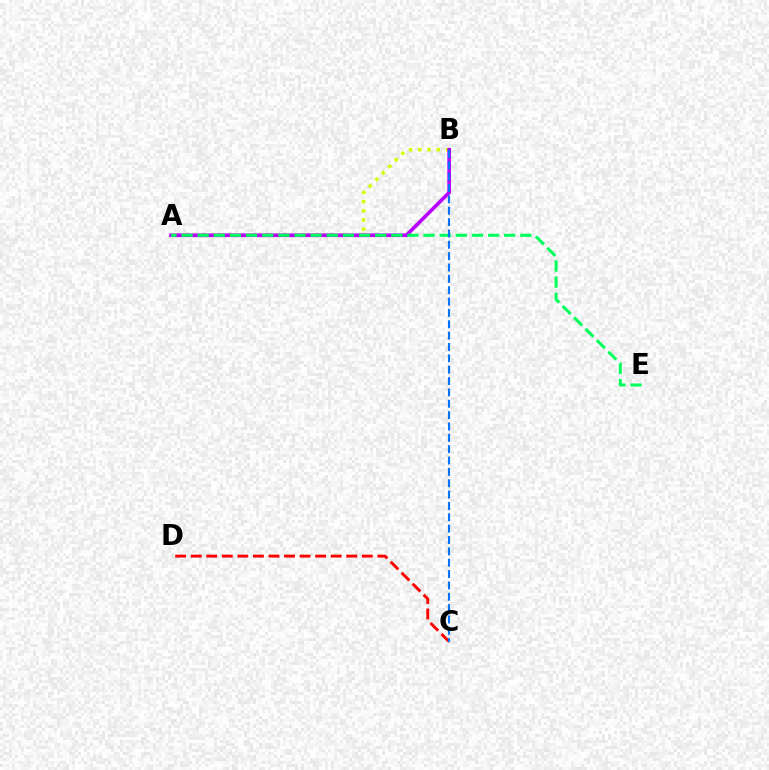{('A', 'B'): [{'color': '#d1ff00', 'line_style': 'dotted', 'thickness': 2.5}, {'color': '#b900ff', 'line_style': 'solid', 'thickness': 2.63}], ('C', 'D'): [{'color': '#ff0000', 'line_style': 'dashed', 'thickness': 2.11}], ('A', 'E'): [{'color': '#00ff5c', 'line_style': 'dashed', 'thickness': 2.19}], ('B', 'C'): [{'color': '#0074ff', 'line_style': 'dashed', 'thickness': 1.54}]}